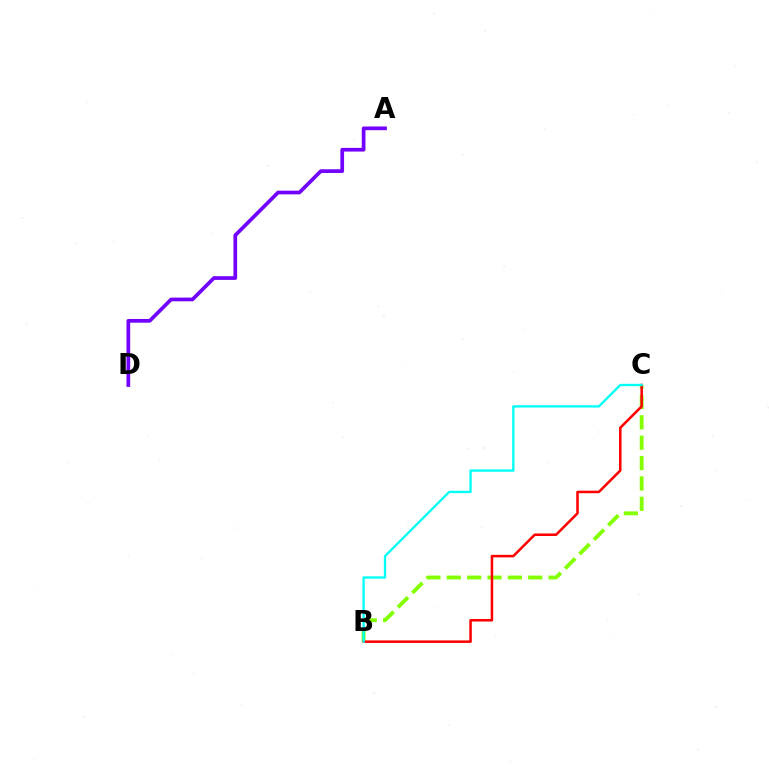{('A', 'D'): [{'color': '#7200ff', 'line_style': 'solid', 'thickness': 2.66}], ('B', 'C'): [{'color': '#84ff00', 'line_style': 'dashed', 'thickness': 2.77}, {'color': '#ff0000', 'line_style': 'solid', 'thickness': 1.82}, {'color': '#00fff6', 'line_style': 'solid', 'thickness': 1.67}]}